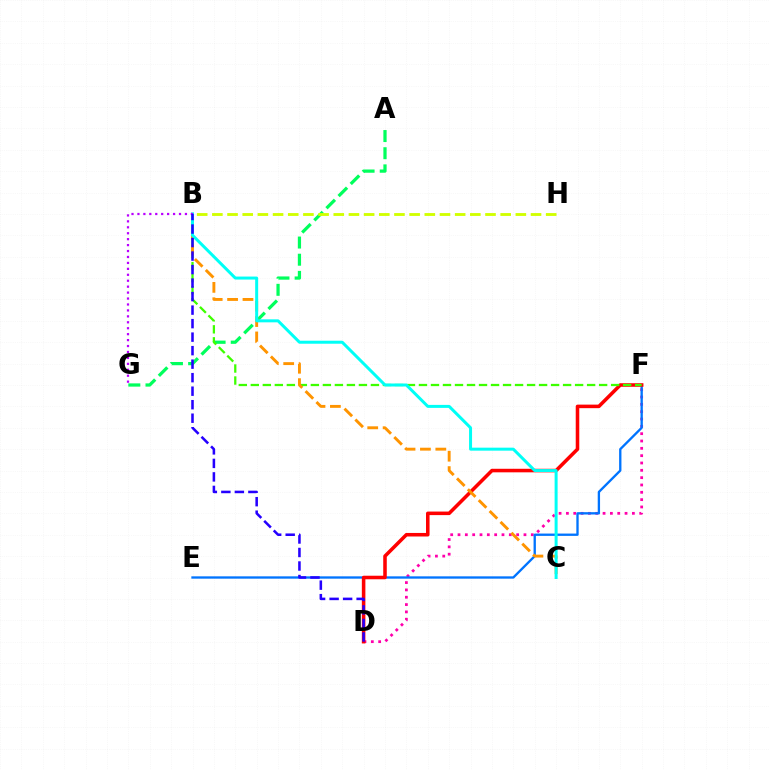{('D', 'F'): [{'color': '#ff00ac', 'line_style': 'dotted', 'thickness': 1.99}, {'color': '#ff0000', 'line_style': 'solid', 'thickness': 2.55}], ('A', 'G'): [{'color': '#00ff5c', 'line_style': 'dashed', 'thickness': 2.33}], ('E', 'F'): [{'color': '#0074ff', 'line_style': 'solid', 'thickness': 1.68}], ('B', 'F'): [{'color': '#3dff00', 'line_style': 'dashed', 'thickness': 1.63}], ('B', 'C'): [{'color': '#ff9400', 'line_style': 'dashed', 'thickness': 2.09}, {'color': '#00fff6', 'line_style': 'solid', 'thickness': 2.16}], ('B', 'G'): [{'color': '#b900ff', 'line_style': 'dotted', 'thickness': 1.61}], ('B', 'D'): [{'color': '#2500ff', 'line_style': 'dashed', 'thickness': 1.84}], ('B', 'H'): [{'color': '#d1ff00', 'line_style': 'dashed', 'thickness': 2.06}]}